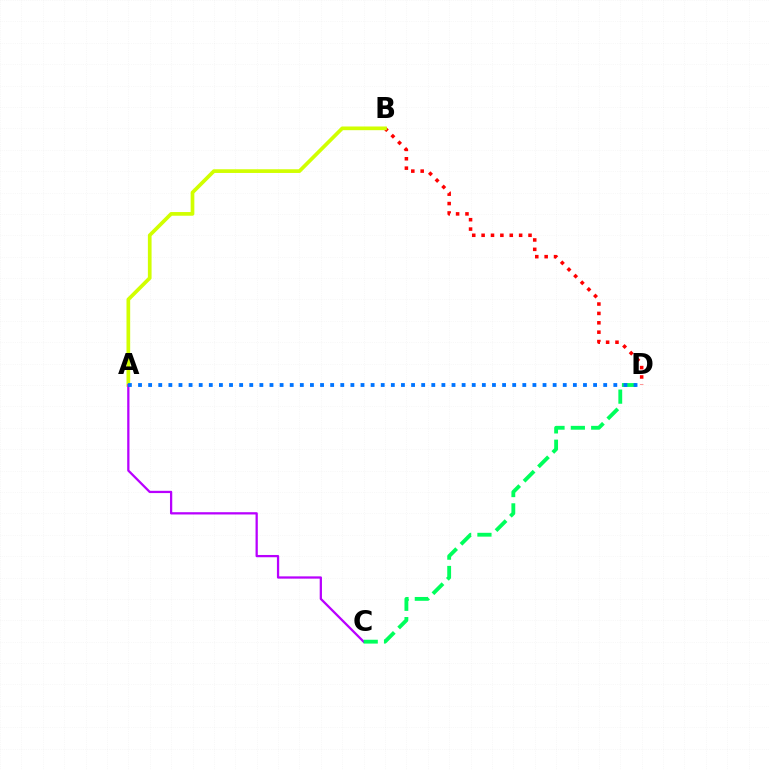{('B', 'D'): [{'color': '#ff0000', 'line_style': 'dotted', 'thickness': 2.55}], ('A', 'B'): [{'color': '#d1ff00', 'line_style': 'solid', 'thickness': 2.66}], ('A', 'C'): [{'color': '#b900ff', 'line_style': 'solid', 'thickness': 1.63}], ('C', 'D'): [{'color': '#00ff5c', 'line_style': 'dashed', 'thickness': 2.76}], ('A', 'D'): [{'color': '#0074ff', 'line_style': 'dotted', 'thickness': 2.75}]}